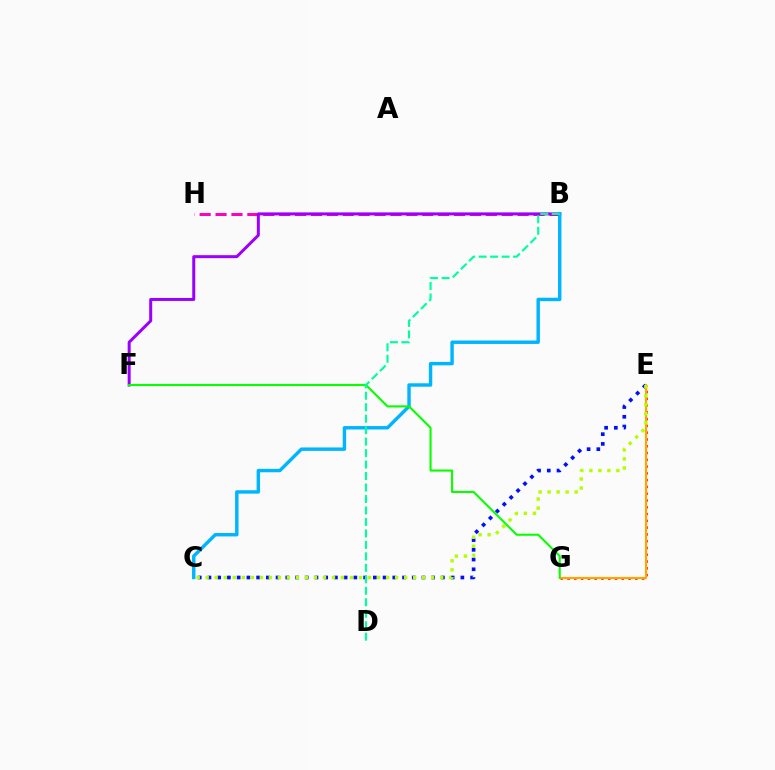{('B', 'H'): [{'color': '#ff00bd', 'line_style': 'dashed', 'thickness': 2.16}], ('B', 'F'): [{'color': '#9b00ff', 'line_style': 'solid', 'thickness': 2.16}], ('B', 'C'): [{'color': '#00b5ff', 'line_style': 'solid', 'thickness': 2.47}], ('C', 'E'): [{'color': '#0010ff', 'line_style': 'dotted', 'thickness': 2.64}, {'color': '#b3ff00', 'line_style': 'dotted', 'thickness': 2.45}], ('E', 'G'): [{'color': '#ff0000', 'line_style': 'dotted', 'thickness': 1.84}, {'color': '#ffa500', 'line_style': 'solid', 'thickness': 1.57}], ('F', 'G'): [{'color': '#08ff00', 'line_style': 'solid', 'thickness': 1.51}], ('B', 'D'): [{'color': '#00ff9d', 'line_style': 'dashed', 'thickness': 1.56}]}